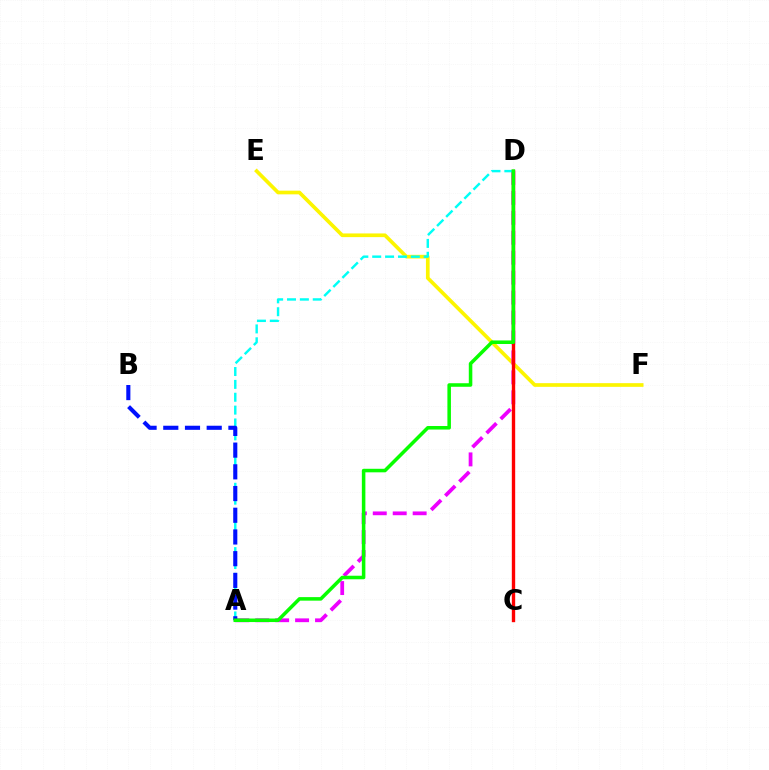{('E', 'F'): [{'color': '#fcf500', 'line_style': 'solid', 'thickness': 2.65}], ('A', 'D'): [{'color': '#ee00ff', 'line_style': 'dashed', 'thickness': 2.71}, {'color': '#00fff6', 'line_style': 'dashed', 'thickness': 1.75}, {'color': '#08ff00', 'line_style': 'solid', 'thickness': 2.55}], ('C', 'D'): [{'color': '#ff0000', 'line_style': 'solid', 'thickness': 2.43}], ('A', 'B'): [{'color': '#0010ff', 'line_style': 'dashed', 'thickness': 2.95}]}